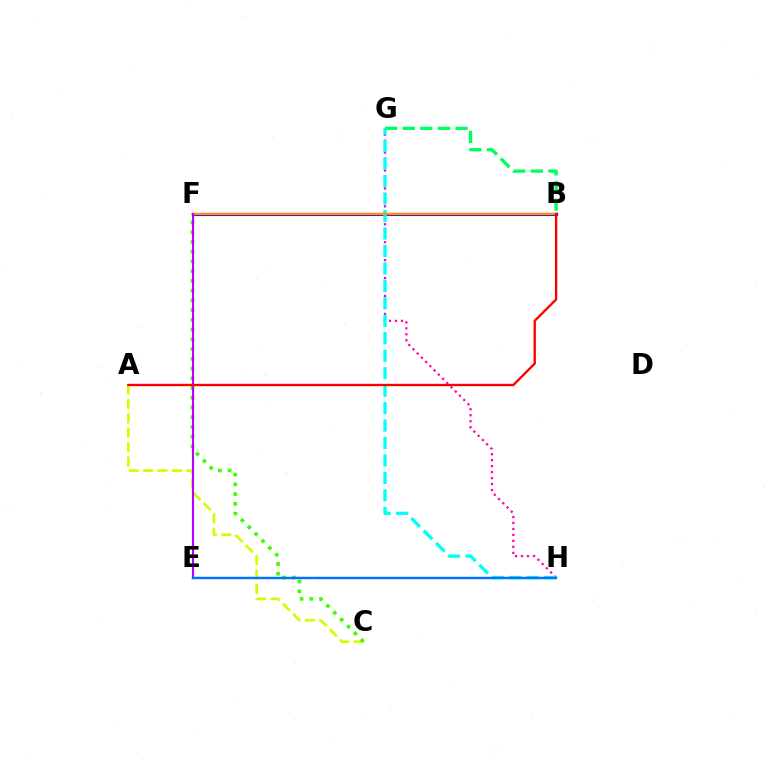{('A', 'C'): [{'color': '#d1ff00', 'line_style': 'dashed', 'thickness': 1.96}], ('C', 'F'): [{'color': '#3dff00', 'line_style': 'dotted', 'thickness': 2.65}], ('G', 'H'): [{'color': '#ff00ac', 'line_style': 'dotted', 'thickness': 1.62}, {'color': '#00fff6', 'line_style': 'dashed', 'thickness': 2.37}], ('B', 'G'): [{'color': '#00ff5c', 'line_style': 'dashed', 'thickness': 2.39}], ('B', 'F'): [{'color': '#2500ff', 'line_style': 'solid', 'thickness': 2.24}, {'color': '#ff9400', 'line_style': 'solid', 'thickness': 1.72}], ('E', 'F'): [{'color': '#b900ff', 'line_style': 'solid', 'thickness': 1.53}], ('E', 'H'): [{'color': '#0074ff', 'line_style': 'solid', 'thickness': 1.77}], ('A', 'B'): [{'color': '#ff0000', 'line_style': 'solid', 'thickness': 1.69}]}